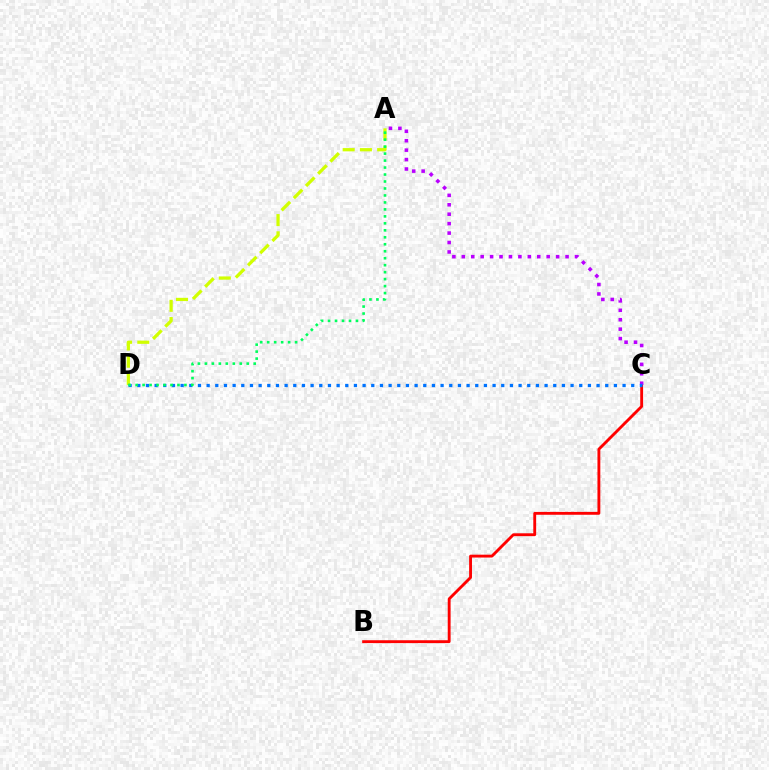{('B', 'C'): [{'color': '#ff0000', 'line_style': 'solid', 'thickness': 2.06}], ('A', 'C'): [{'color': '#b900ff', 'line_style': 'dotted', 'thickness': 2.56}], ('A', 'D'): [{'color': '#d1ff00', 'line_style': 'dashed', 'thickness': 2.34}, {'color': '#00ff5c', 'line_style': 'dotted', 'thickness': 1.89}], ('C', 'D'): [{'color': '#0074ff', 'line_style': 'dotted', 'thickness': 2.35}]}